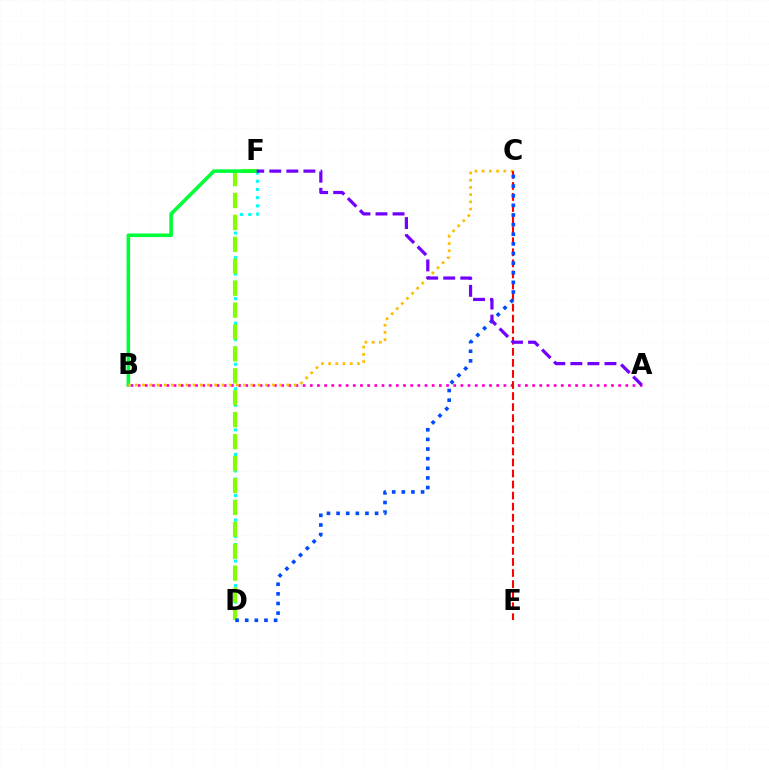{('D', 'F'): [{'color': '#00fff6', 'line_style': 'dotted', 'thickness': 2.23}, {'color': '#84ff00', 'line_style': 'dashed', 'thickness': 2.98}], ('A', 'B'): [{'color': '#ff00cf', 'line_style': 'dotted', 'thickness': 1.95}], ('B', 'F'): [{'color': '#00ff39', 'line_style': 'solid', 'thickness': 2.58}], ('B', 'C'): [{'color': '#ffbd00', 'line_style': 'dotted', 'thickness': 1.96}], ('C', 'E'): [{'color': '#ff0000', 'line_style': 'dashed', 'thickness': 1.5}], ('C', 'D'): [{'color': '#004bff', 'line_style': 'dotted', 'thickness': 2.62}], ('A', 'F'): [{'color': '#7200ff', 'line_style': 'dashed', 'thickness': 2.32}]}